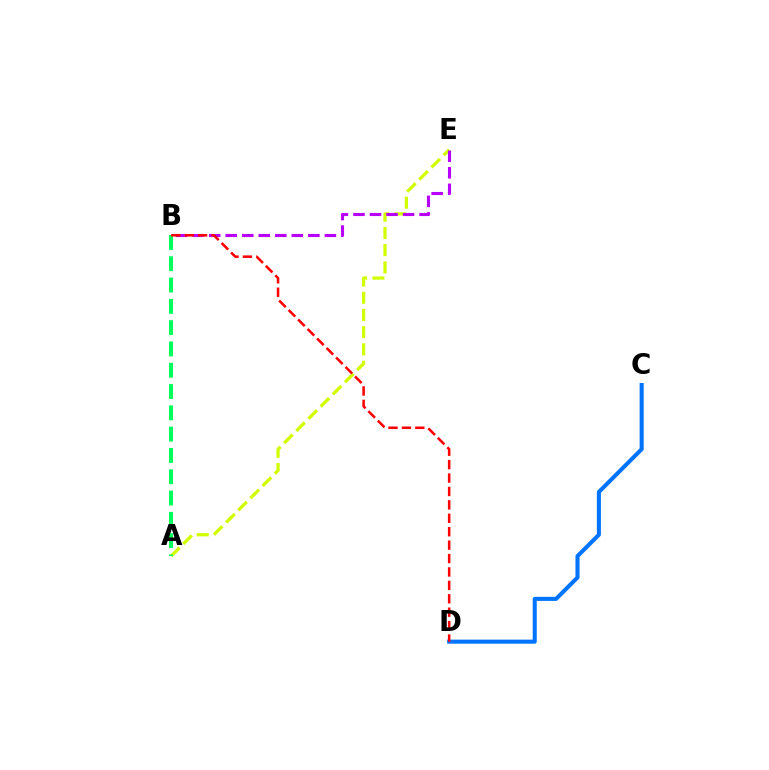{('A', 'E'): [{'color': '#d1ff00', 'line_style': 'dashed', 'thickness': 2.34}], ('C', 'D'): [{'color': '#0074ff', 'line_style': 'solid', 'thickness': 2.92}], ('B', 'E'): [{'color': '#b900ff', 'line_style': 'dashed', 'thickness': 2.25}], ('A', 'B'): [{'color': '#00ff5c', 'line_style': 'dashed', 'thickness': 2.89}], ('B', 'D'): [{'color': '#ff0000', 'line_style': 'dashed', 'thickness': 1.82}]}